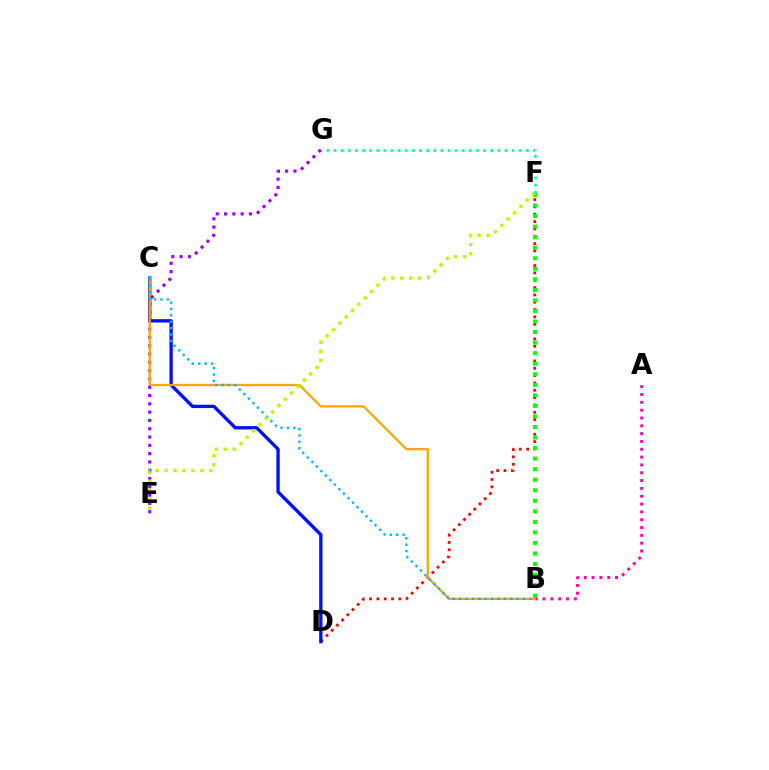{('E', 'G'): [{'color': '#9b00ff', 'line_style': 'dotted', 'thickness': 2.26}], ('D', 'F'): [{'color': '#ff0000', 'line_style': 'dotted', 'thickness': 1.99}], ('C', 'D'): [{'color': '#0010ff', 'line_style': 'solid', 'thickness': 2.4}], ('A', 'B'): [{'color': '#ff00bd', 'line_style': 'dotted', 'thickness': 2.13}], ('B', 'C'): [{'color': '#ffa500', 'line_style': 'solid', 'thickness': 1.63}, {'color': '#00b5ff', 'line_style': 'dotted', 'thickness': 1.74}], ('B', 'F'): [{'color': '#08ff00', 'line_style': 'dotted', 'thickness': 2.87}], ('E', 'F'): [{'color': '#b3ff00', 'line_style': 'dotted', 'thickness': 2.43}], ('F', 'G'): [{'color': '#00ff9d', 'line_style': 'dotted', 'thickness': 1.93}]}